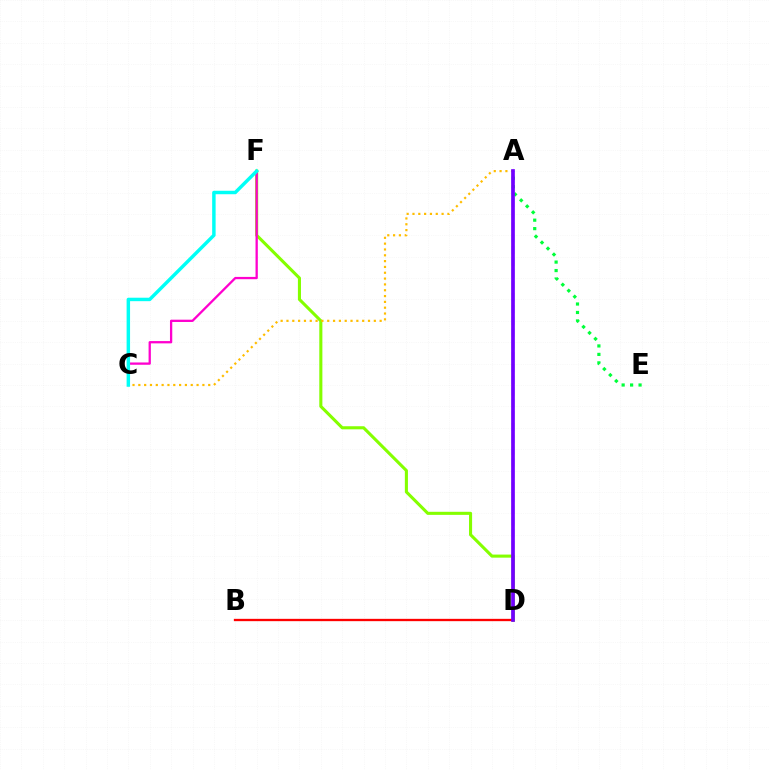{('D', 'F'): [{'color': '#84ff00', 'line_style': 'solid', 'thickness': 2.22}], ('C', 'F'): [{'color': '#ff00cf', 'line_style': 'solid', 'thickness': 1.65}, {'color': '#00fff6', 'line_style': 'solid', 'thickness': 2.49}], ('A', 'E'): [{'color': '#00ff39', 'line_style': 'dotted', 'thickness': 2.3}], ('A', 'D'): [{'color': '#004bff', 'line_style': 'dashed', 'thickness': 1.6}, {'color': '#7200ff', 'line_style': 'solid', 'thickness': 2.66}], ('B', 'D'): [{'color': '#ff0000', 'line_style': 'solid', 'thickness': 1.67}], ('A', 'C'): [{'color': '#ffbd00', 'line_style': 'dotted', 'thickness': 1.58}]}